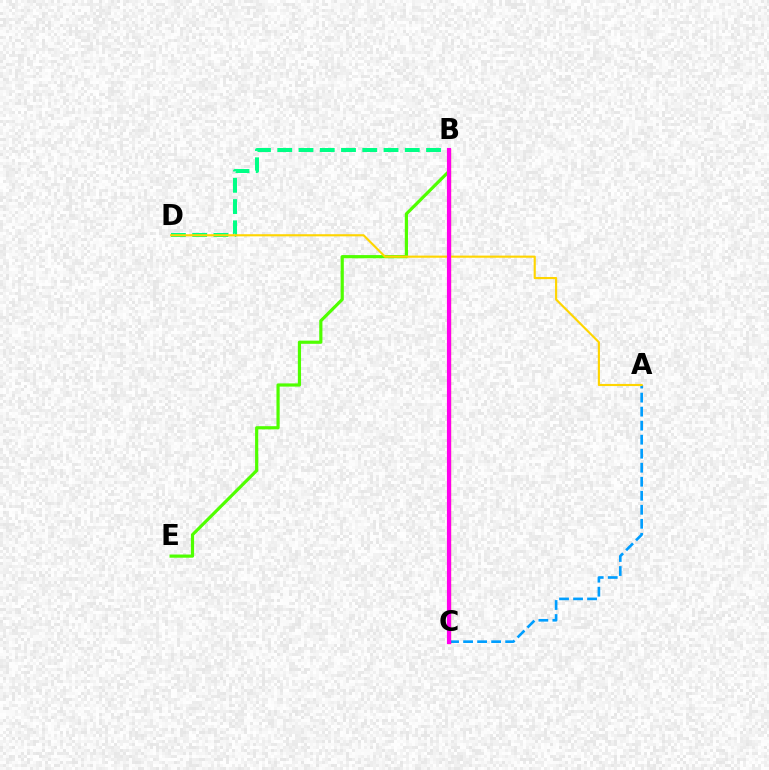{('A', 'C'): [{'color': '#009eff', 'line_style': 'dashed', 'thickness': 1.9}], ('B', 'C'): [{'color': '#ff0000', 'line_style': 'solid', 'thickness': 2.32}, {'color': '#3700ff', 'line_style': 'dashed', 'thickness': 2.13}, {'color': '#ff00ed', 'line_style': 'solid', 'thickness': 2.98}], ('B', 'E'): [{'color': '#4fff00', 'line_style': 'solid', 'thickness': 2.29}], ('B', 'D'): [{'color': '#00ff86', 'line_style': 'dashed', 'thickness': 2.89}], ('A', 'D'): [{'color': '#ffd500', 'line_style': 'solid', 'thickness': 1.54}]}